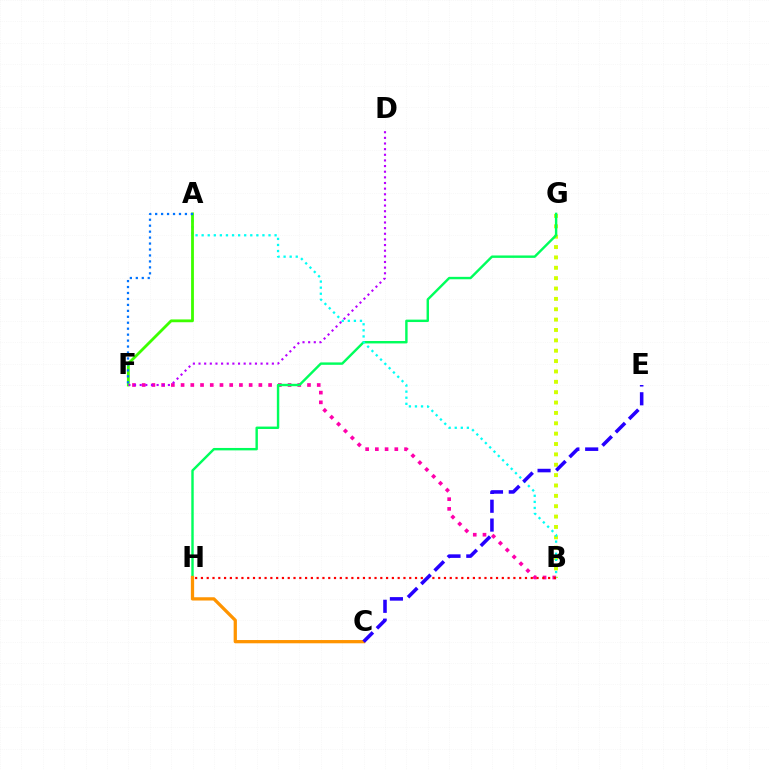{('B', 'F'): [{'color': '#ff00ac', 'line_style': 'dotted', 'thickness': 2.64}], ('B', 'G'): [{'color': '#d1ff00', 'line_style': 'dotted', 'thickness': 2.82}], ('G', 'H'): [{'color': '#00ff5c', 'line_style': 'solid', 'thickness': 1.74}], ('A', 'B'): [{'color': '#00fff6', 'line_style': 'dotted', 'thickness': 1.65}], ('A', 'F'): [{'color': '#3dff00', 'line_style': 'solid', 'thickness': 2.02}, {'color': '#0074ff', 'line_style': 'dotted', 'thickness': 1.62}], ('C', 'H'): [{'color': '#ff9400', 'line_style': 'solid', 'thickness': 2.35}], ('D', 'F'): [{'color': '#b900ff', 'line_style': 'dotted', 'thickness': 1.53}], ('B', 'H'): [{'color': '#ff0000', 'line_style': 'dotted', 'thickness': 1.57}], ('C', 'E'): [{'color': '#2500ff', 'line_style': 'dashed', 'thickness': 2.56}]}